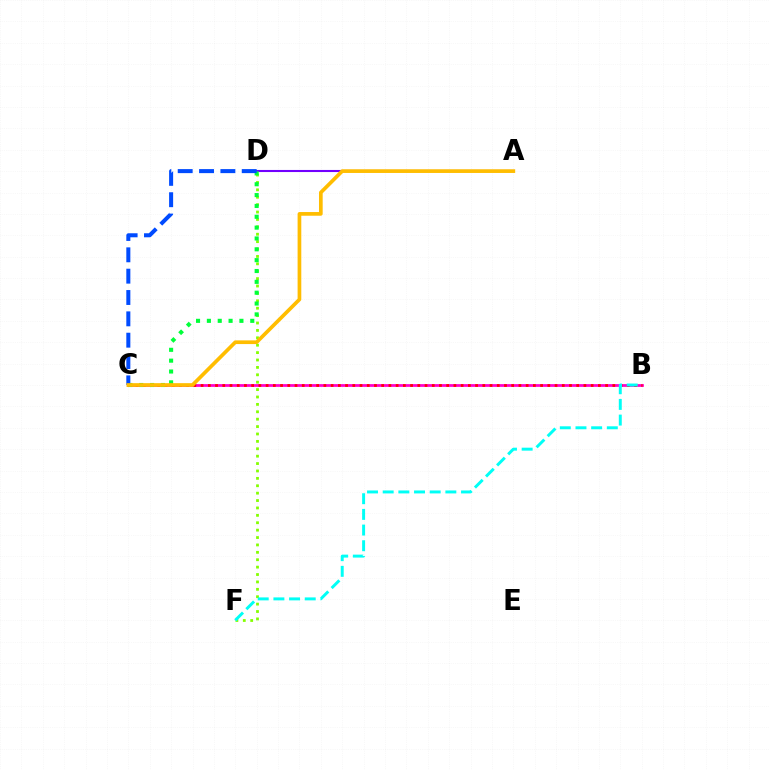{('B', 'C'): [{'color': '#ff00cf', 'line_style': 'solid', 'thickness': 1.98}, {'color': '#ff0000', 'line_style': 'dotted', 'thickness': 1.96}], ('D', 'F'): [{'color': '#84ff00', 'line_style': 'dotted', 'thickness': 2.01}], ('A', 'D'): [{'color': '#7200ff', 'line_style': 'solid', 'thickness': 1.5}], ('C', 'D'): [{'color': '#00ff39', 'line_style': 'dotted', 'thickness': 2.95}, {'color': '#004bff', 'line_style': 'dashed', 'thickness': 2.9}], ('B', 'F'): [{'color': '#00fff6', 'line_style': 'dashed', 'thickness': 2.13}], ('A', 'C'): [{'color': '#ffbd00', 'line_style': 'solid', 'thickness': 2.66}]}